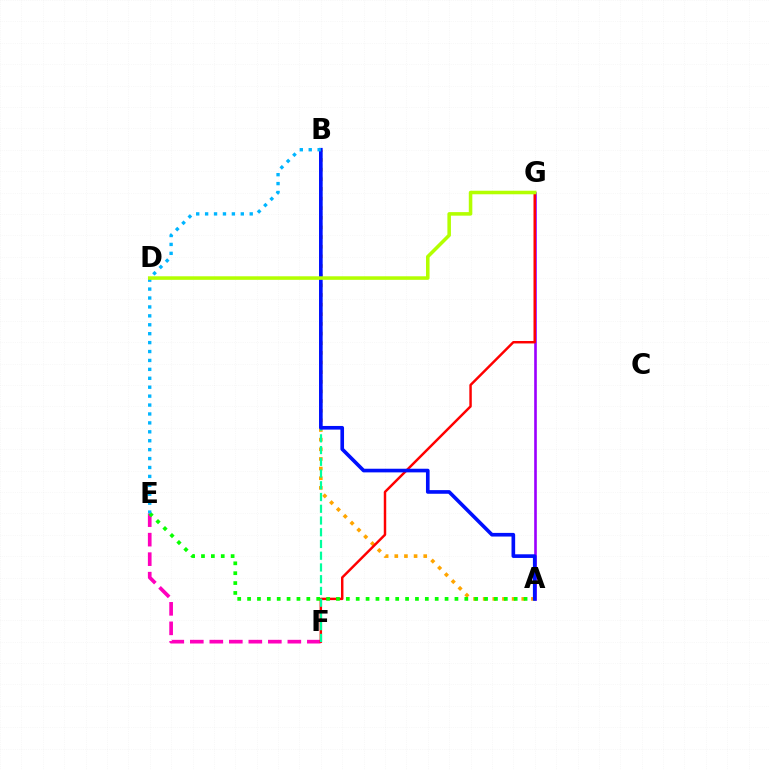{('E', 'F'): [{'color': '#ff00bd', 'line_style': 'dashed', 'thickness': 2.65}], ('A', 'G'): [{'color': '#9b00ff', 'line_style': 'solid', 'thickness': 1.9}], ('A', 'B'): [{'color': '#ffa500', 'line_style': 'dotted', 'thickness': 2.62}, {'color': '#0010ff', 'line_style': 'solid', 'thickness': 2.62}], ('F', 'G'): [{'color': '#ff0000', 'line_style': 'solid', 'thickness': 1.77}], ('B', 'F'): [{'color': '#00ff9d', 'line_style': 'dashed', 'thickness': 1.59}], ('A', 'E'): [{'color': '#08ff00', 'line_style': 'dotted', 'thickness': 2.68}], ('B', 'E'): [{'color': '#00b5ff', 'line_style': 'dotted', 'thickness': 2.42}], ('D', 'G'): [{'color': '#b3ff00', 'line_style': 'solid', 'thickness': 2.55}]}